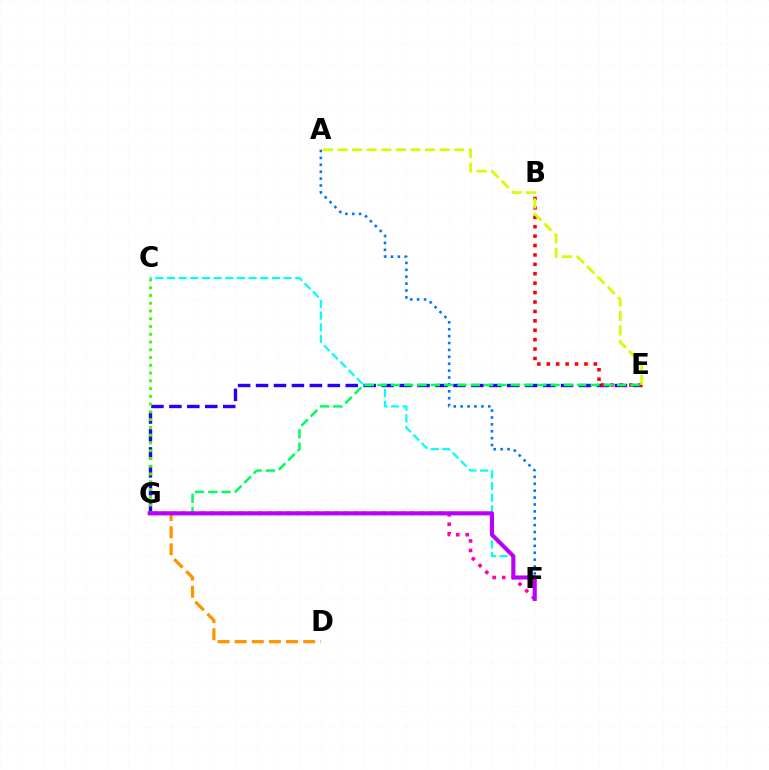{('A', 'F'): [{'color': '#0074ff', 'line_style': 'dotted', 'thickness': 1.87}], ('F', 'G'): [{'color': '#ff00ac', 'line_style': 'dotted', 'thickness': 2.59}, {'color': '#b900ff', 'line_style': 'solid', 'thickness': 2.96}], ('D', 'G'): [{'color': '#ff9400', 'line_style': 'dashed', 'thickness': 2.33}], ('E', 'G'): [{'color': '#2500ff', 'line_style': 'dashed', 'thickness': 2.44}, {'color': '#00ff5c', 'line_style': 'dashed', 'thickness': 1.81}], ('C', 'G'): [{'color': '#3dff00', 'line_style': 'dotted', 'thickness': 2.11}], ('C', 'F'): [{'color': '#00fff6', 'line_style': 'dashed', 'thickness': 1.58}], ('B', 'E'): [{'color': '#ff0000', 'line_style': 'dotted', 'thickness': 2.56}], ('A', 'E'): [{'color': '#d1ff00', 'line_style': 'dashed', 'thickness': 1.98}]}